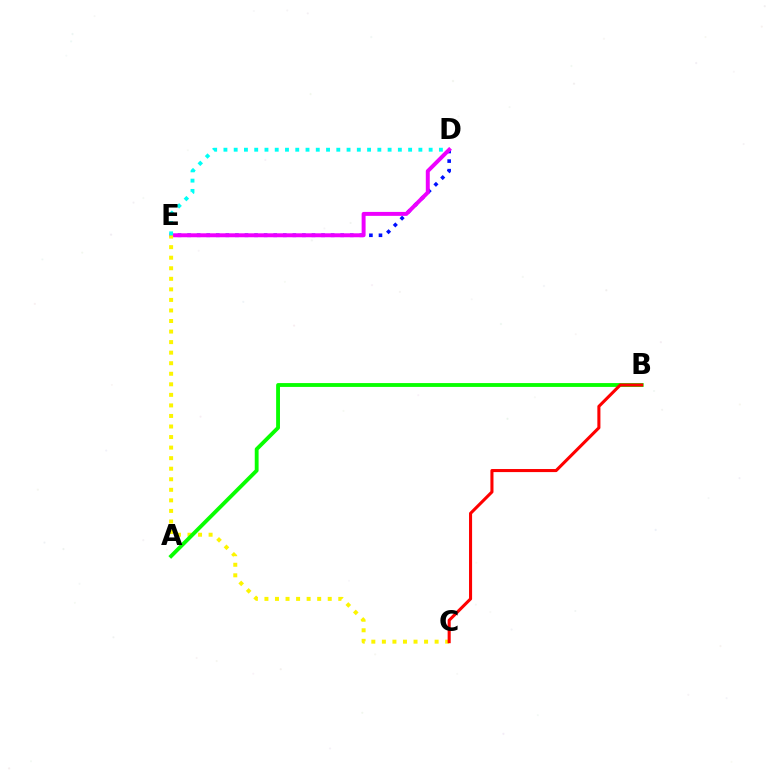{('D', 'E'): [{'color': '#0010ff', 'line_style': 'dotted', 'thickness': 2.6}, {'color': '#ee00ff', 'line_style': 'solid', 'thickness': 2.84}, {'color': '#00fff6', 'line_style': 'dotted', 'thickness': 2.79}], ('C', 'E'): [{'color': '#fcf500', 'line_style': 'dotted', 'thickness': 2.87}], ('A', 'B'): [{'color': '#08ff00', 'line_style': 'solid', 'thickness': 2.77}], ('B', 'C'): [{'color': '#ff0000', 'line_style': 'solid', 'thickness': 2.21}]}